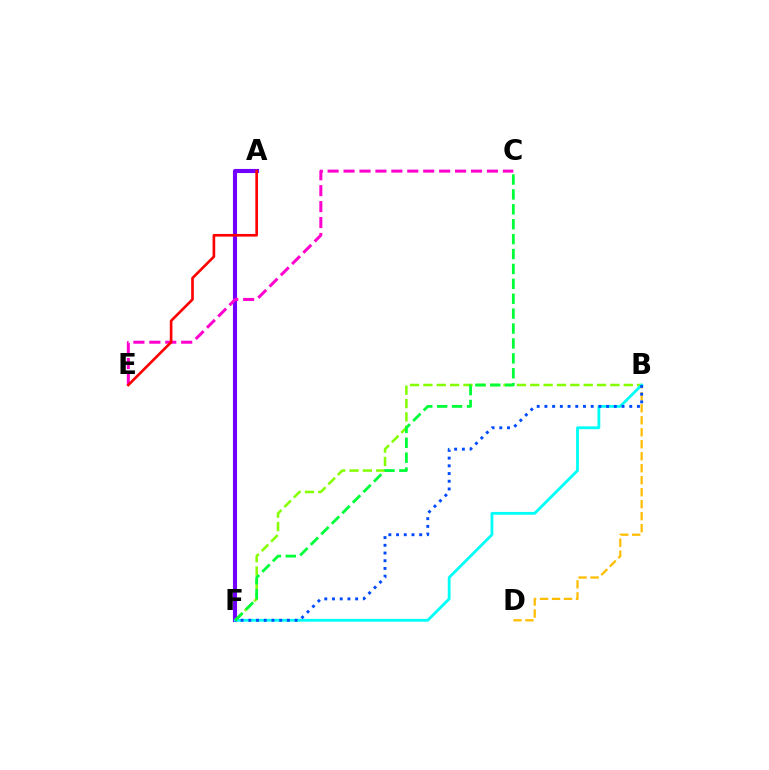{('A', 'F'): [{'color': '#7200ff', 'line_style': 'solid', 'thickness': 2.96}], ('B', 'D'): [{'color': '#ffbd00', 'line_style': 'dashed', 'thickness': 1.63}], ('B', 'F'): [{'color': '#84ff00', 'line_style': 'dashed', 'thickness': 1.81}, {'color': '#00fff6', 'line_style': 'solid', 'thickness': 2.02}, {'color': '#004bff', 'line_style': 'dotted', 'thickness': 2.1}], ('C', 'E'): [{'color': '#ff00cf', 'line_style': 'dashed', 'thickness': 2.16}], ('A', 'E'): [{'color': '#ff0000', 'line_style': 'solid', 'thickness': 1.9}], ('C', 'F'): [{'color': '#00ff39', 'line_style': 'dashed', 'thickness': 2.02}]}